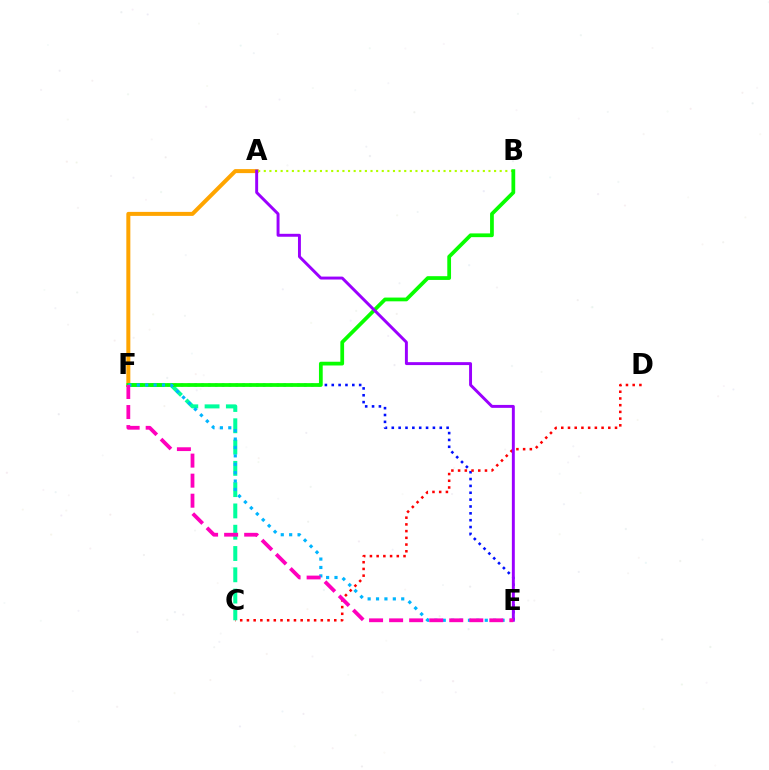{('E', 'F'): [{'color': '#0010ff', 'line_style': 'dotted', 'thickness': 1.86}, {'color': '#00b5ff', 'line_style': 'dotted', 'thickness': 2.28}, {'color': '#ff00bd', 'line_style': 'dashed', 'thickness': 2.72}], ('A', 'F'): [{'color': '#ffa500', 'line_style': 'solid', 'thickness': 2.88}], ('C', 'D'): [{'color': '#ff0000', 'line_style': 'dotted', 'thickness': 1.82}], ('A', 'B'): [{'color': '#b3ff00', 'line_style': 'dotted', 'thickness': 1.53}], ('C', 'F'): [{'color': '#00ff9d', 'line_style': 'dashed', 'thickness': 2.89}], ('B', 'F'): [{'color': '#08ff00', 'line_style': 'solid', 'thickness': 2.7}], ('A', 'E'): [{'color': '#9b00ff', 'line_style': 'solid', 'thickness': 2.11}]}